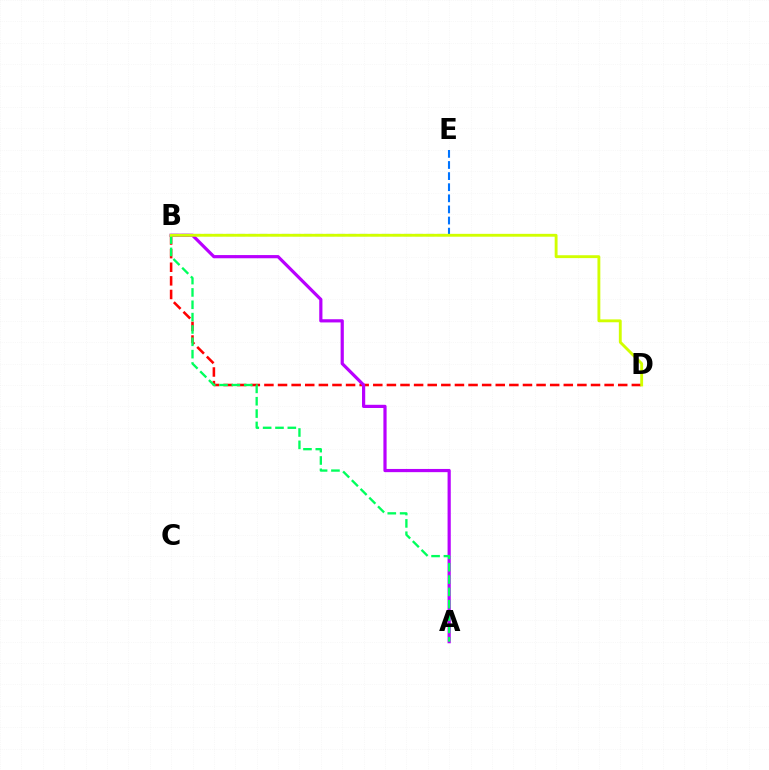{('B', 'D'): [{'color': '#ff0000', 'line_style': 'dashed', 'thickness': 1.85}, {'color': '#d1ff00', 'line_style': 'solid', 'thickness': 2.06}], ('B', 'E'): [{'color': '#0074ff', 'line_style': 'dashed', 'thickness': 1.51}], ('A', 'B'): [{'color': '#b900ff', 'line_style': 'solid', 'thickness': 2.3}, {'color': '#00ff5c', 'line_style': 'dashed', 'thickness': 1.68}]}